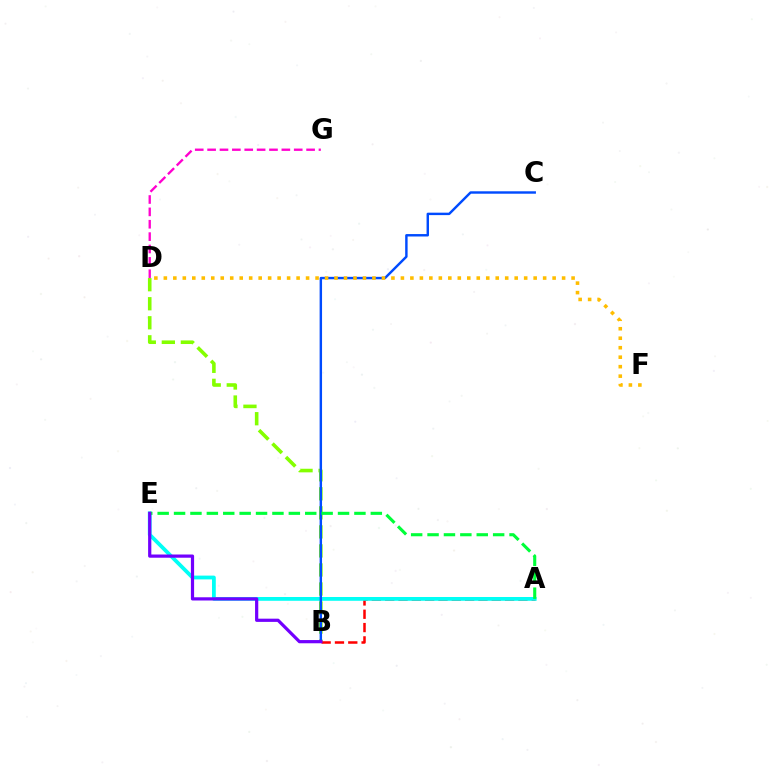{('B', 'D'): [{'color': '#84ff00', 'line_style': 'dashed', 'thickness': 2.59}], ('A', 'B'): [{'color': '#ff0000', 'line_style': 'dashed', 'thickness': 1.81}], ('A', 'E'): [{'color': '#00fff6', 'line_style': 'solid', 'thickness': 2.73}, {'color': '#00ff39', 'line_style': 'dashed', 'thickness': 2.23}], ('D', 'G'): [{'color': '#ff00cf', 'line_style': 'dashed', 'thickness': 1.68}], ('B', 'C'): [{'color': '#004bff', 'line_style': 'solid', 'thickness': 1.75}], ('D', 'F'): [{'color': '#ffbd00', 'line_style': 'dotted', 'thickness': 2.58}], ('B', 'E'): [{'color': '#7200ff', 'line_style': 'solid', 'thickness': 2.31}]}